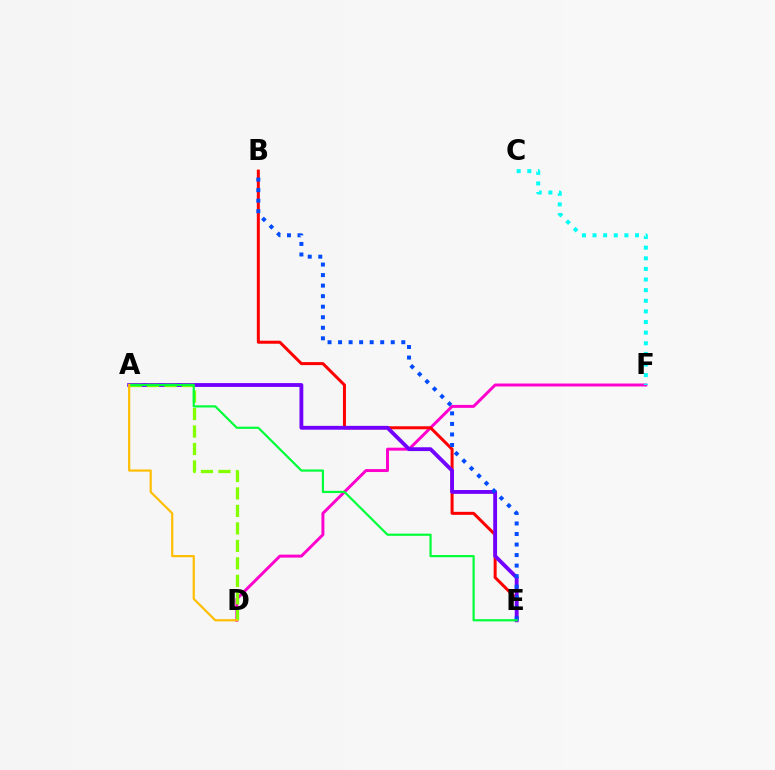{('D', 'F'): [{'color': '#ff00cf', 'line_style': 'solid', 'thickness': 2.13}], ('B', 'E'): [{'color': '#ff0000', 'line_style': 'solid', 'thickness': 2.17}, {'color': '#004bff', 'line_style': 'dotted', 'thickness': 2.86}], ('A', 'E'): [{'color': '#7200ff', 'line_style': 'solid', 'thickness': 2.76}, {'color': '#00ff39', 'line_style': 'solid', 'thickness': 1.58}], ('A', 'D'): [{'color': '#84ff00', 'line_style': 'dashed', 'thickness': 2.38}, {'color': '#ffbd00', 'line_style': 'solid', 'thickness': 1.57}], ('C', 'F'): [{'color': '#00fff6', 'line_style': 'dotted', 'thickness': 2.89}]}